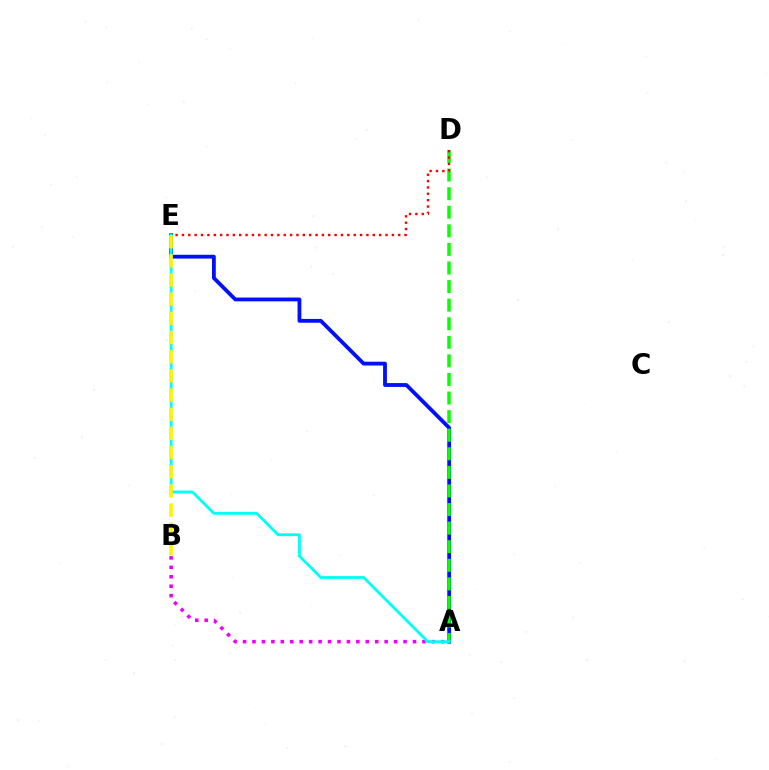{('A', 'E'): [{'color': '#0010ff', 'line_style': 'solid', 'thickness': 2.74}, {'color': '#00fff6', 'line_style': 'solid', 'thickness': 2.03}], ('A', 'D'): [{'color': '#08ff00', 'line_style': 'dashed', 'thickness': 2.52}], ('A', 'B'): [{'color': '#ee00ff', 'line_style': 'dotted', 'thickness': 2.57}], ('D', 'E'): [{'color': '#ff0000', 'line_style': 'dotted', 'thickness': 1.73}], ('B', 'E'): [{'color': '#fcf500', 'line_style': 'dashed', 'thickness': 2.6}]}